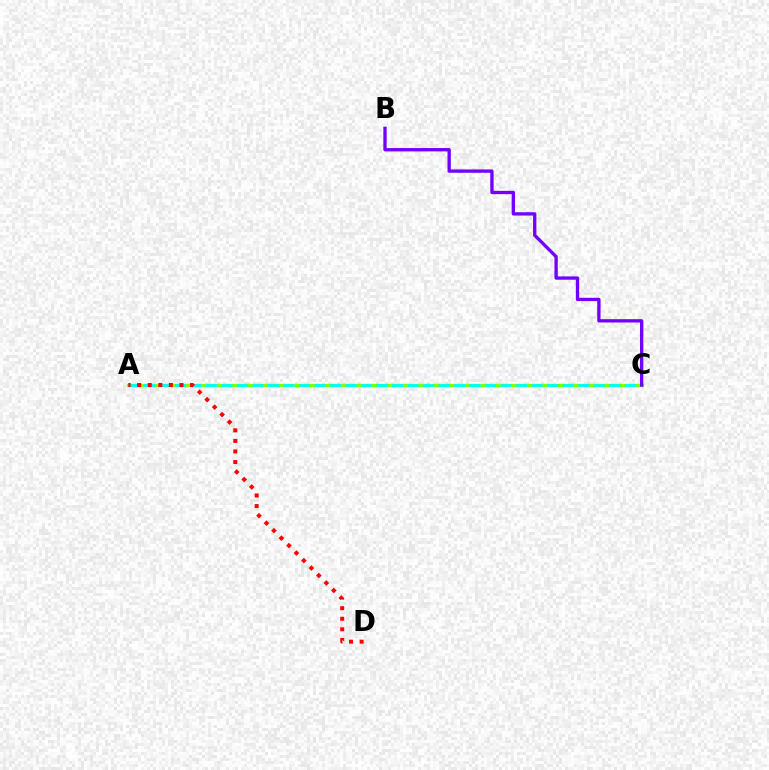{('A', 'C'): [{'color': '#84ff00', 'line_style': 'solid', 'thickness': 2.4}, {'color': '#00fff6', 'line_style': 'dashed', 'thickness': 2.11}], ('B', 'C'): [{'color': '#7200ff', 'line_style': 'solid', 'thickness': 2.39}], ('A', 'D'): [{'color': '#ff0000', 'line_style': 'dotted', 'thickness': 2.87}]}